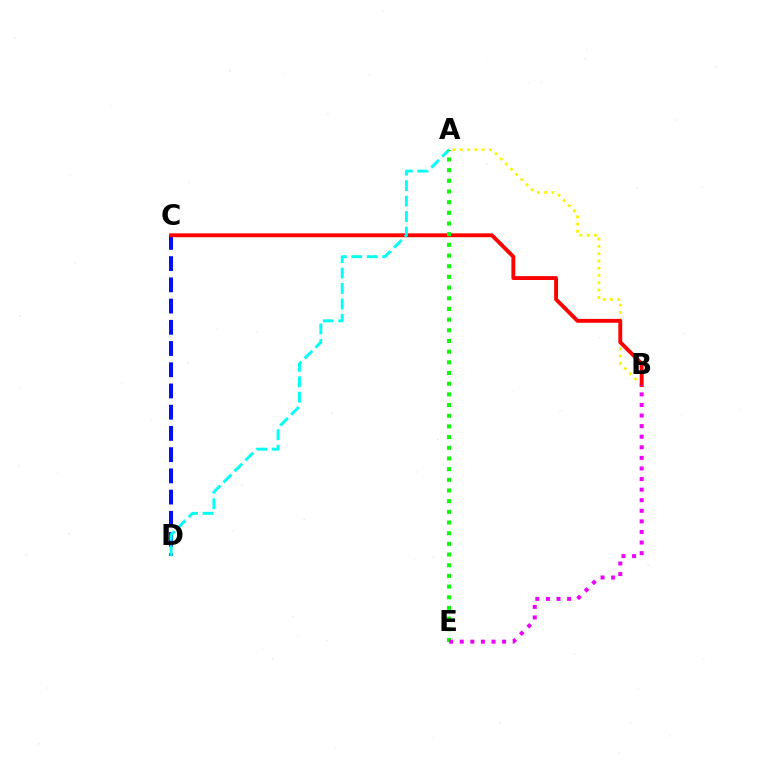{('A', 'B'): [{'color': '#fcf500', 'line_style': 'dotted', 'thickness': 1.98}], ('C', 'D'): [{'color': '#0010ff', 'line_style': 'dashed', 'thickness': 2.88}], ('B', 'C'): [{'color': '#ff0000', 'line_style': 'solid', 'thickness': 2.79}], ('A', 'D'): [{'color': '#00fff6', 'line_style': 'dashed', 'thickness': 2.1}], ('A', 'E'): [{'color': '#08ff00', 'line_style': 'dotted', 'thickness': 2.9}], ('B', 'E'): [{'color': '#ee00ff', 'line_style': 'dotted', 'thickness': 2.88}]}